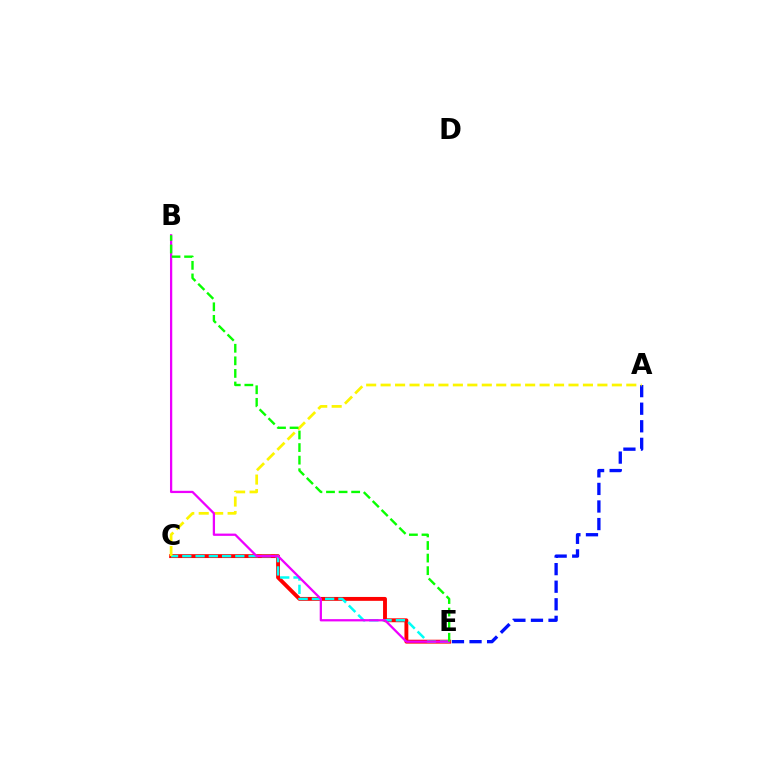{('A', 'E'): [{'color': '#0010ff', 'line_style': 'dashed', 'thickness': 2.39}], ('C', 'E'): [{'color': '#ff0000', 'line_style': 'solid', 'thickness': 2.79}, {'color': '#00fff6', 'line_style': 'dashed', 'thickness': 1.8}], ('A', 'C'): [{'color': '#fcf500', 'line_style': 'dashed', 'thickness': 1.96}], ('B', 'E'): [{'color': '#ee00ff', 'line_style': 'solid', 'thickness': 1.63}, {'color': '#08ff00', 'line_style': 'dashed', 'thickness': 1.71}]}